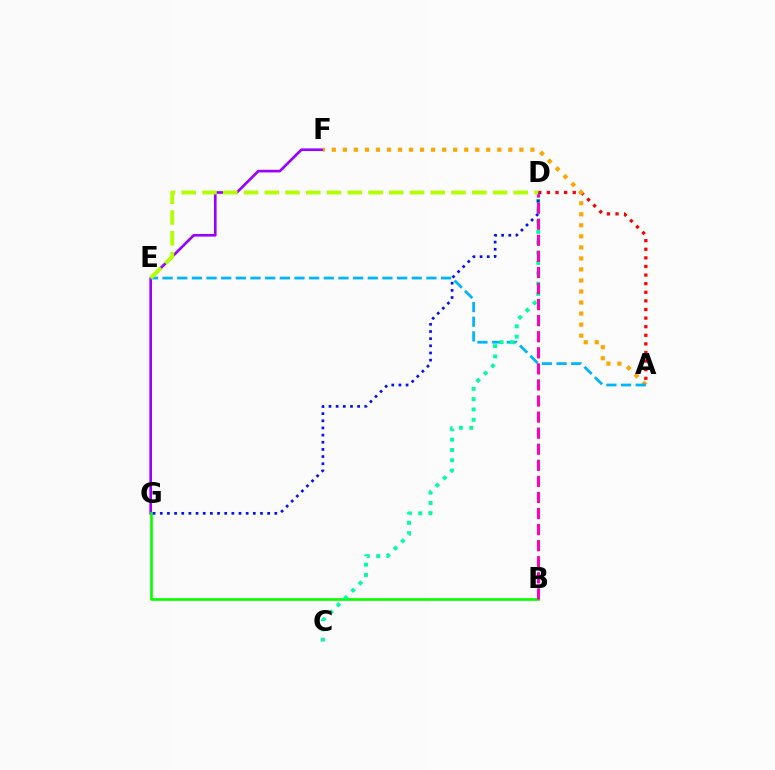{('F', 'G'): [{'color': '#9b00ff', 'line_style': 'solid', 'thickness': 1.9}], ('B', 'G'): [{'color': '#08ff00', 'line_style': 'solid', 'thickness': 1.92}], ('A', 'D'): [{'color': '#ff0000', 'line_style': 'dotted', 'thickness': 2.34}], ('A', 'F'): [{'color': '#ffa500', 'line_style': 'dotted', 'thickness': 3.0}], ('A', 'E'): [{'color': '#00b5ff', 'line_style': 'dashed', 'thickness': 1.99}], ('C', 'D'): [{'color': '#00ff9d', 'line_style': 'dotted', 'thickness': 2.81}], ('D', 'G'): [{'color': '#0010ff', 'line_style': 'dotted', 'thickness': 1.94}], ('B', 'D'): [{'color': '#ff00bd', 'line_style': 'dashed', 'thickness': 2.18}], ('D', 'E'): [{'color': '#b3ff00', 'line_style': 'dashed', 'thickness': 2.82}]}